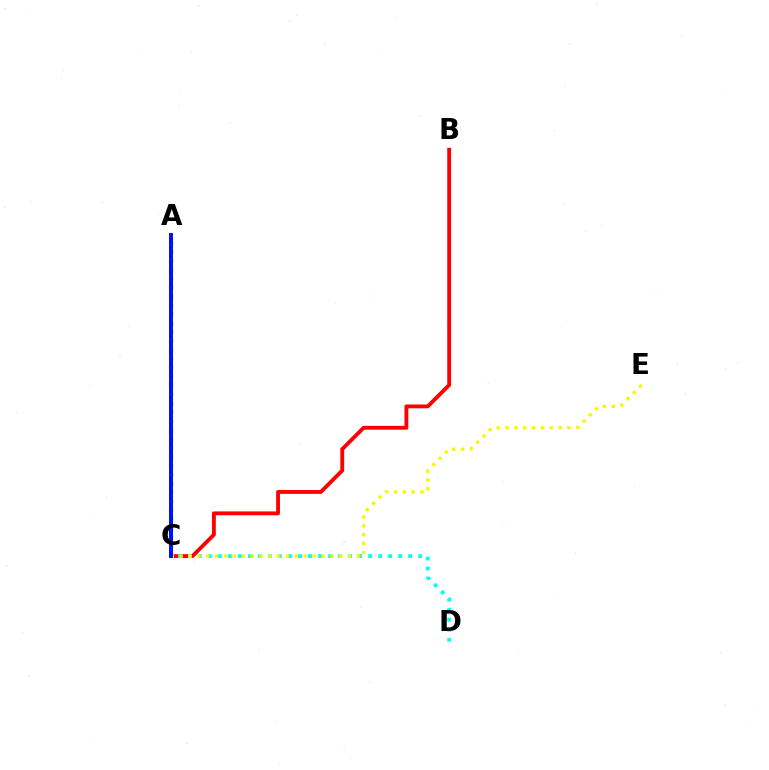{('A', 'C'): [{'color': '#ee00ff', 'line_style': 'dashed', 'thickness': 1.9}, {'color': '#08ff00', 'line_style': 'dotted', 'thickness': 2.42}, {'color': '#0010ff', 'line_style': 'solid', 'thickness': 2.86}], ('B', 'C'): [{'color': '#ff0000', 'line_style': 'solid', 'thickness': 2.77}], ('C', 'D'): [{'color': '#00fff6', 'line_style': 'dotted', 'thickness': 2.72}], ('C', 'E'): [{'color': '#fcf500', 'line_style': 'dotted', 'thickness': 2.41}]}